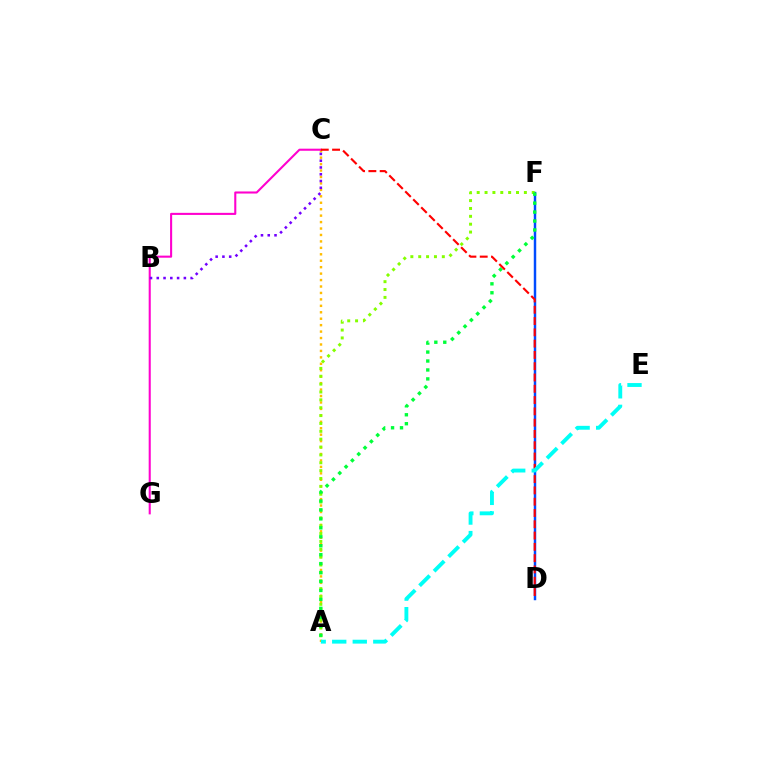{('D', 'F'): [{'color': '#004bff', 'line_style': 'solid', 'thickness': 1.77}], ('A', 'C'): [{'color': '#ffbd00', 'line_style': 'dotted', 'thickness': 1.75}], ('C', 'G'): [{'color': '#ff00cf', 'line_style': 'solid', 'thickness': 1.5}], ('A', 'F'): [{'color': '#84ff00', 'line_style': 'dotted', 'thickness': 2.14}, {'color': '#00ff39', 'line_style': 'dotted', 'thickness': 2.43}], ('C', 'D'): [{'color': '#ff0000', 'line_style': 'dashed', 'thickness': 1.53}], ('B', 'C'): [{'color': '#7200ff', 'line_style': 'dotted', 'thickness': 1.84}], ('A', 'E'): [{'color': '#00fff6', 'line_style': 'dashed', 'thickness': 2.79}]}